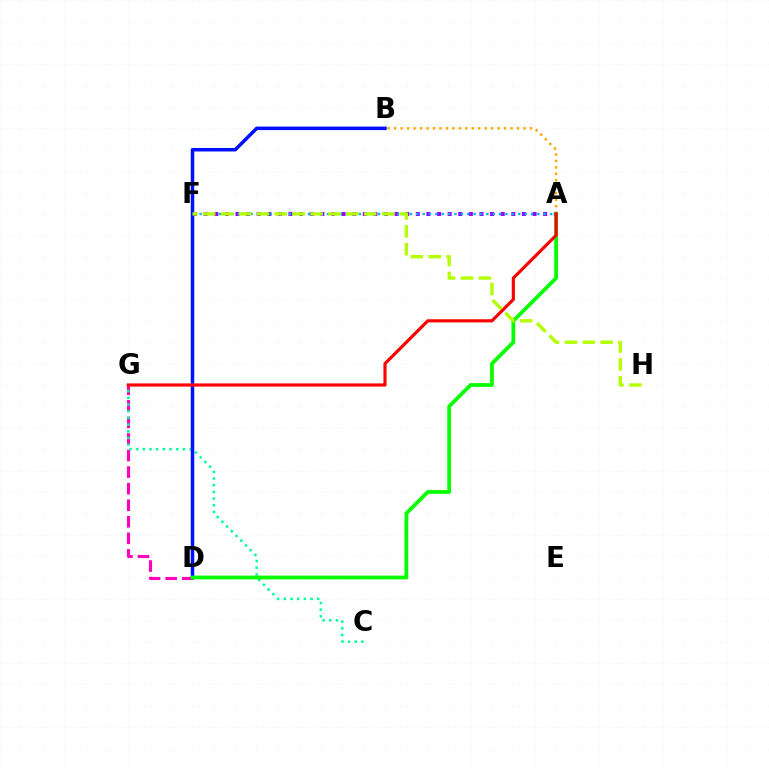{('D', 'G'): [{'color': '#ff00bd', 'line_style': 'dashed', 'thickness': 2.25}], ('A', 'B'): [{'color': '#ffa500', 'line_style': 'dotted', 'thickness': 1.76}], ('C', 'G'): [{'color': '#00ff9d', 'line_style': 'dotted', 'thickness': 1.82}], ('A', 'F'): [{'color': '#9b00ff', 'line_style': 'dotted', 'thickness': 2.88}, {'color': '#00b5ff', 'line_style': 'dotted', 'thickness': 1.73}], ('B', 'D'): [{'color': '#0010ff', 'line_style': 'solid', 'thickness': 2.52}], ('A', 'D'): [{'color': '#08ff00', 'line_style': 'solid', 'thickness': 2.71}], ('A', 'G'): [{'color': '#ff0000', 'line_style': 'solid', 'thickness': 2.27}], ('F', 'H'): [{'color': '#b3ff00', 'line_style': 'dashed', 'thickness': 2.43}]}